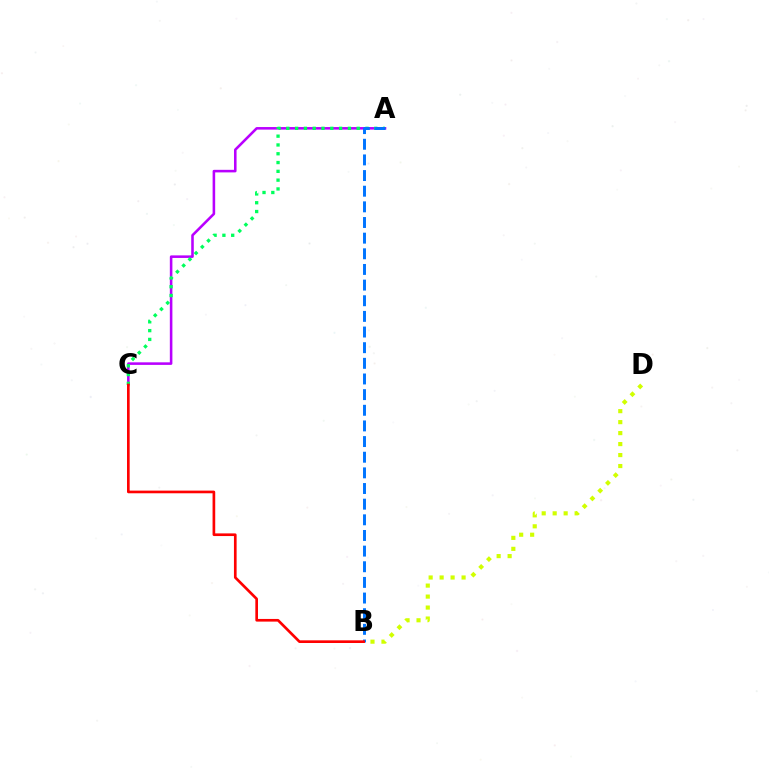{('A', 'C'): [{'color': '#b900ff', 'line_style': 'solid', 'thickness': 1.85}, {'color': '#00ff5c', 'line_style': 'dotted', 'thickness': 2.39}], ('B', 'D'): [{'color': '#d1ff00', 'line_style': 'dotted', 'thickness': 2.98}], ('A', 'B'): [{'color': '#0074ff', 'line_style': 'dashed', 'thickness': 2.13}], ('B', 'C'): [{'color': '#ff0000', 'line_style': 'solid', 'thickness': 1.92}]}